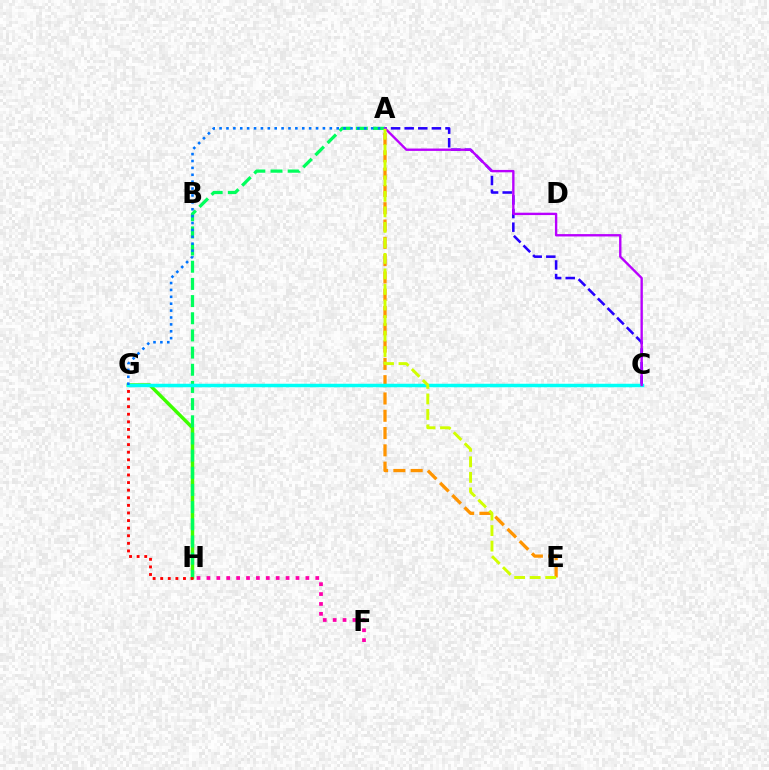{('A', 'C'): [{'color': '#2500ff', 'line_style': 'dashed', 'thickness': 1.85}, {'color': '#b900ff', 'line_style': 'solid', 'thickness': 1.71}], ('G', 'H'): [{'color': '#3dff00', 'line_style': 'solid', 'thickness': 2.48}, {'color': '#ff0000', 'line_style': 'dotted', 'thickness': 2.06}], ('A', 'H'): [{'color': '#00ff5c', 'line_style': 'dashed', 'thickness': 2.33}], ('A', 'E'): [{'color': '#ff9400', 'line_style': 'dashed', 'thickness': 2.35}, {'color': '#d1ff00', 'line_style': 'dashed', 'thickness': 2.11}], ('C', 'G'): [{'color': '#00fff6', 'line_style': 'solid', 'thickness': 2.51}], ('A', 'G'): [{'color': '#0074ff', 'line_style': 'dotted', 'thickness': 1.87}], ('F', 'H'): [{'color': '#ff00ac', 'line_style': 'dotted', 'thickness': 2.69}]}